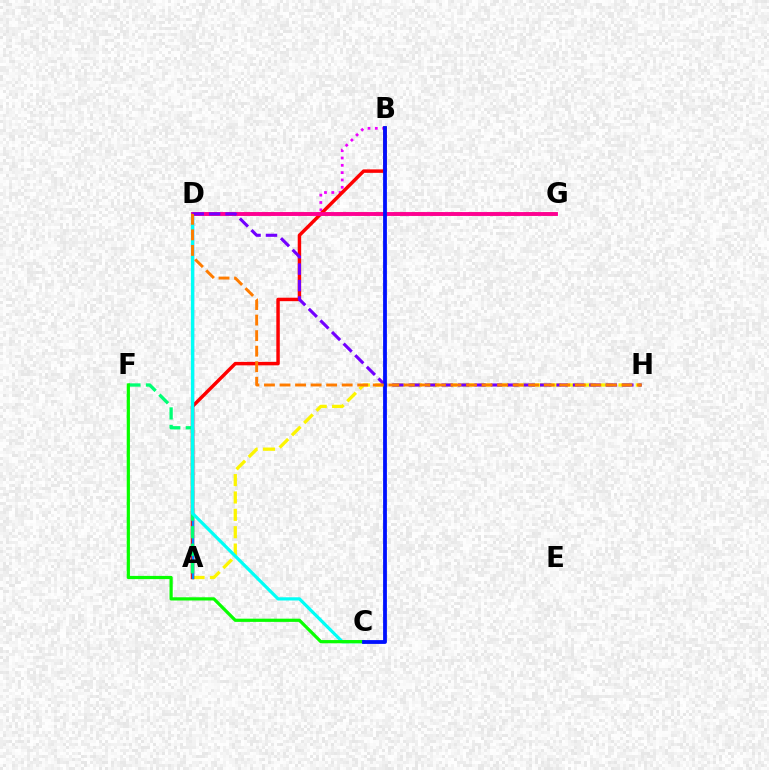{('B', 'D'): [{'color': '#ee00ff', 'line_style': 'dotted', 'thickness': 1.99}], ('D', 'G'): [{'color': '#84ff00', 'line_style': 'dashed', 'thickness': 2.55}, {'color': '#ff0094', 'line_style': 'solid', 'thickness': 2.8}], ('A', 'H'): [{'color': '#fcf500', 'line_style': 'dashed', 'thickness': 2.36}], ('A', 'B'): [{'color': '#ff0000', 'line_style': 'solid', 'thickness': 2.49}], ('A', 'D'): [{'color': '#008cff', 'line_style': 'solid', 'thickness': 1.74}], ('A', 'F'): [{'color': '#00ff74', 'line_style': 'dashed', 'thickness': 2.38}], ('C', 'D'): [{'color': '#00fff6', 'line_style': 'solid', 'thickness': 2.31}], ('C', 'F'): [{'color': '#08ff00', 'line_style': 'solid', 'thickness': 2.31}], ('D', 'H'): [{'color': '#7200ff', 'line_style': 'dashed', 'thickness': 2.23}, {'color': '#ff7c00', 'line_style': 'dashed', 'thickness': 2.11}], ('B', 'C'): [{'color': '#0010ff', 'line_style': 'solid', 'thickness': 2.74}]}